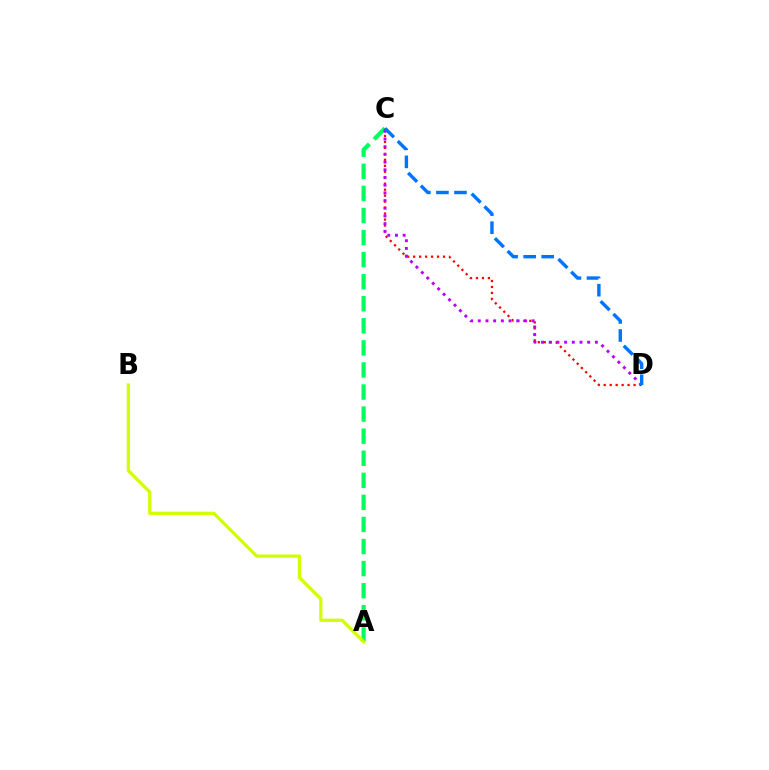{('A', 'C'): [{'color': '#00ff5c', 'line_style': 'dashed', 'thickness': 3.0}], ('C', 'D'): [{'color': '#ff0000', 'line_style': 'dotted', 'thickness': 1.62}, {'color': '#b900ff', 'line_style': 'dotted', 'thickness': 2.09}, {'color': '#0074ff', 'line_style': 'dashed', 'thickness': 2.45}], ('A', 'B'): [{'color': '#d1ff00', 'line_style': 'solid', 'thickness': 2.33}]}